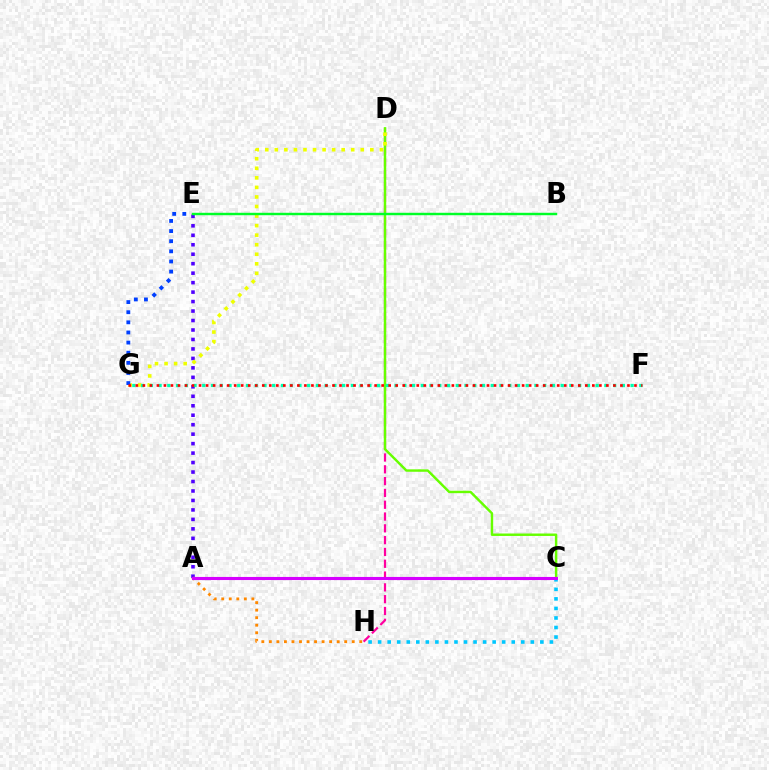{('C', 'H'): [{'color': '#00c7ff', 'line_style': 'dotted', 'thickness': 2.59}], ('D', 'H'): [{'color': '#ff00a0', 'line_style': 'dashed', 'thickness': 1.6}], ('A', 'E'): [{'color': '#4f00ff', 'line_style': 'dotted', 'thickness': 2.57}], ('C', 'D'): [{'color': '#66ff00', 'line_style': 'solid', 'thickness': 1.76}], ('D', 'G'): [{'color': '#eeff00', 'line_style': 'dotted', 'thickness': 2.6}], ('A', 'H'): [{'color': '#ff8800', 'line_style': 'dotted', 'thickness': 2.05}], ('E', 'G'): [{'color': '#003fff', 'line_style': 'dotted', 'thickness': 2.75}], ('F', 'G'): [{'color': '#00ffaf', 'line_style': 'dotted', 'thickness': 2.37}, {'color': '#ff0000', 'line_style': 'dotted', 'thickness': 1.91}], ('B', 'E'): [{'color': '#00ff27', 'line_style': 'solid', 'thickness': 1.75}], ('A', 'C'): [{'color': '#d600ff', 'line_style': 'solid', 'thickness': 2.23}]}